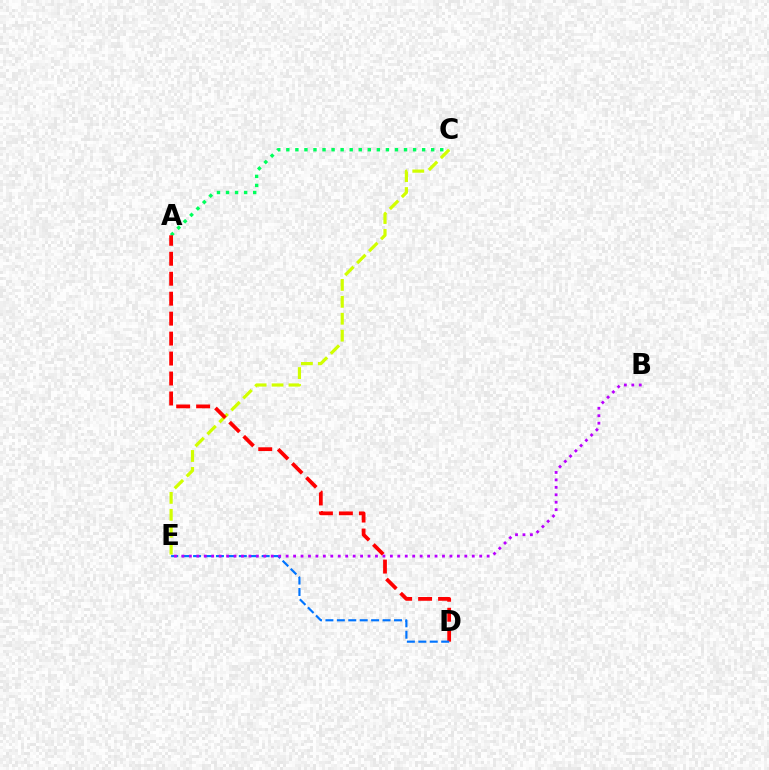{('A', 'C'): [{'color': '#00ff5c', 'line_style': 'dotted', 'thickness': 2.46}], ('C', 'E'): [{'color': '#d1ff00', 'line_style': 'dashed', 'thickness': 2.3}], ('A', 'D'): [{'color': '#ff0000', 'line_style': 'dashed', 'thickness': 2.71}], ('D', 'E'): [{'color': '#0074ff', 'line_style': 'dashed', 'thickness': 1.55}], ('B', 'E'): [{'color': '#b900ff', 'line_style': 'dotted', 'thickness': 2.02}]}